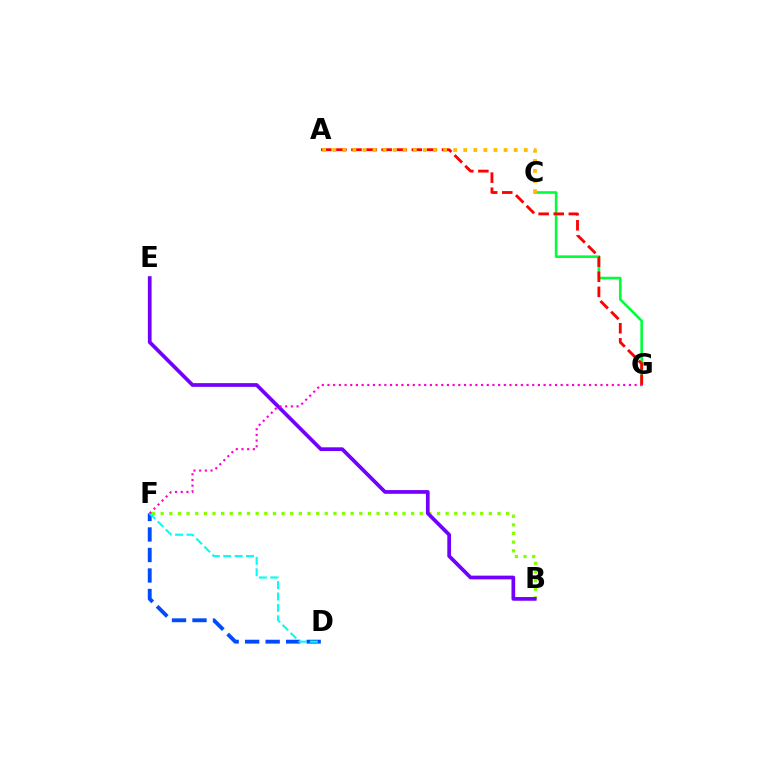{('B', 'F'): [{'color': '#84ff00', 'line_style': 'dotted', 'thickness': 2.35}], ('B', 'E'): [{'color': '#7200ff', 'line_style': 'solid', 'thickness': 2.68}], ('C', 'G'): [{'color': '#00ff39', 'line_style': 'solid', 'thickness': 1.88}], ('A', 'G'): [{'color': '#ff0000', 'line_style': 'dashed', 'thickness': 2.05}], ('A', 'C'): [{'color': '#ffbd00', 'line_style': 'dotted', 'thickness': 2.74}], ('D', 'F'): [{'color': '#004bff', 'line_style': 'dashed', 'thickness': 2.79}, {'color': '#00fff6', 'line_style': 'dashed', 'thickness': 1.55}], ('F', 'G'): [{'color': '#ff00cf', 'line_style': 'dotted', 'thickness': 1.55}]}